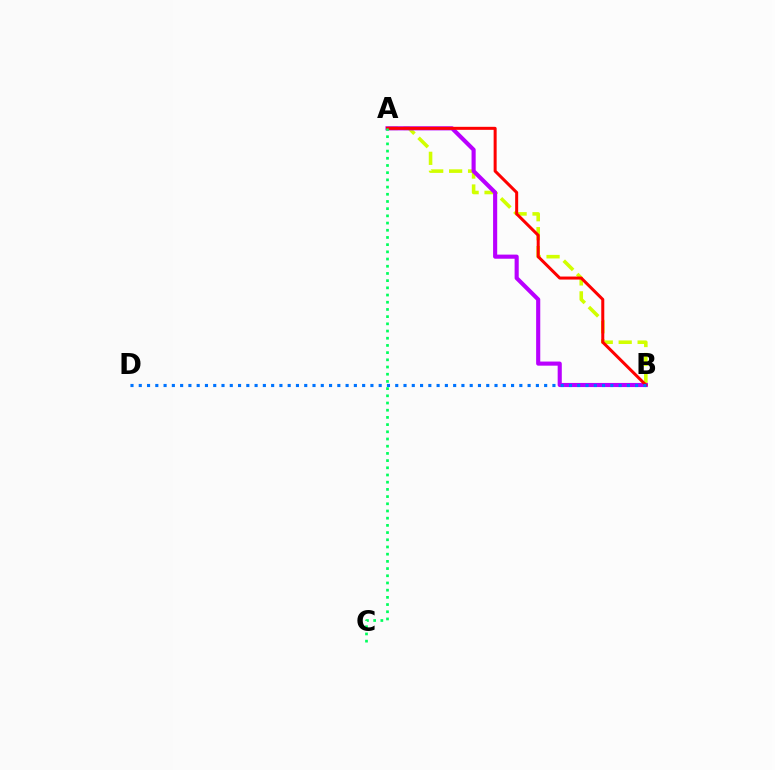{('A', 'B'): [{'color': '#d1ff00', 'line_style': 'dashed', 'thickness': 2.57}, {'color': '#b900ff', 'line_style': 'solid', 'thickness': 2.96}, {'color': '#ff0000', 'line_style': 'solid', 'thickness': 2.17}], ('B', 'D'): [{'color': '#0074ff', 'line_style': 'dotted', 'thickness': 2.25}], ('A', 'C'): [{'color': '#00ff5c', 'line_style': 'dotted', 'thickness': 1.96}]}